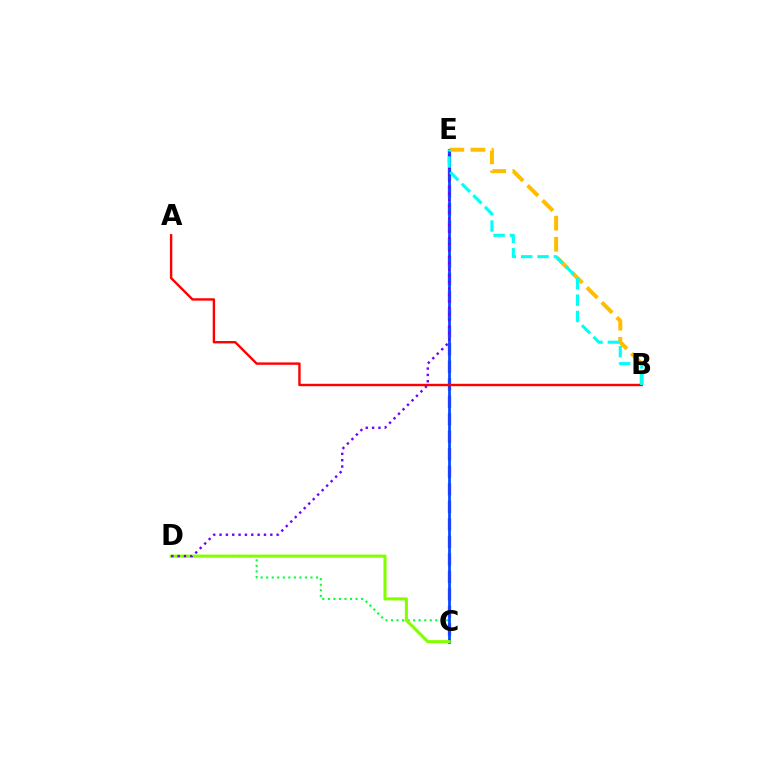{('C', 'D'): [{'color': '#00ff39', 'line_style': 'dotted', 'thickness': 1.5}, {'color': '#84ff00', 'line_style': 'solid', 'thickness': 2.23}], ('C', 'E'): [{'color': '#ff00cf', 'line_style': 'dashed', 'thickness': 2.38}, {'color': '#004bff', 'line_style': 'solid', 'thickness': 1.99}], ('B', 'E'): [{'color': '#ffbd00', 'line_style': 'dashed', 'thickness': 2.87}, {'color': '#00fff6', 'line_style': 'dashed', 'thickness': 2.22}], ('D', 'E'): [{'color': '#7200ff', 'line_style': 'dotted', 'thickness': 1.72}], ('A', 'B'): [{'color': '#ff0000', 'line_style': 'solid', 'thickness': 1.73}]}